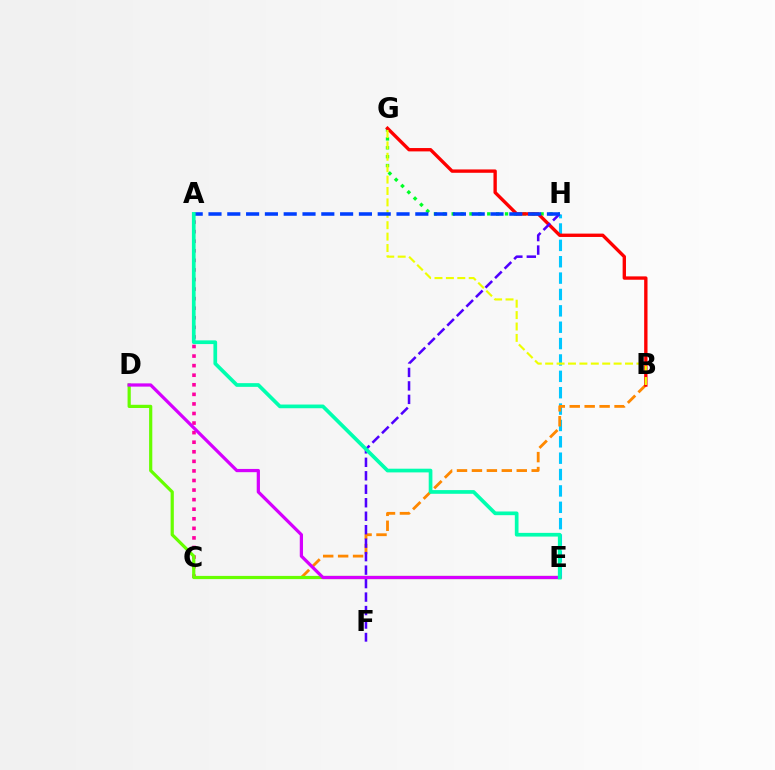{('E', 'H'): [{'color': '#00c7ff', 'line_style': 'dashed', 'thickness': 2.22}], ('A', 'C'): [{'color': '#ff00a0', 'line_style': 'dotted', 'thickness': 2.6}], ('B', 'C'): [{'color': '#ff8800', 'line_style': 'dashed', 'thickness': 2.03}], ('G', 'H'): [{'color': '#00ff27', 'line_style': 'dotted', 'thickness': 2.42}], ('B', 'G'): [{'color': '#ff0000', 'line_style': 'solid', 'thickness': 2.42}, {'color': '#eeff00', 'line_style': 'dashed', 'thickness': 1.55}], ('F', 'H'): [{'color': '#4f00ff', 'line_style': 'dashed', 'thickness': 1.83}], ('D', 'E'): [{'color': '#66ff00', 'line_style': 'solid', 'thickness': 2.31}, {'color': '#d600ff', 'line_style': 'solid', 'thickness': 2.33}], ('A', 'H'): [{'color': '#003fff', 'line_style': 'dashed', 'thickness': 2.55}], ('A', 'E'): [{'color': '#00ffaf', 'line_style': 'solid', 'thickness': 2.66}]}